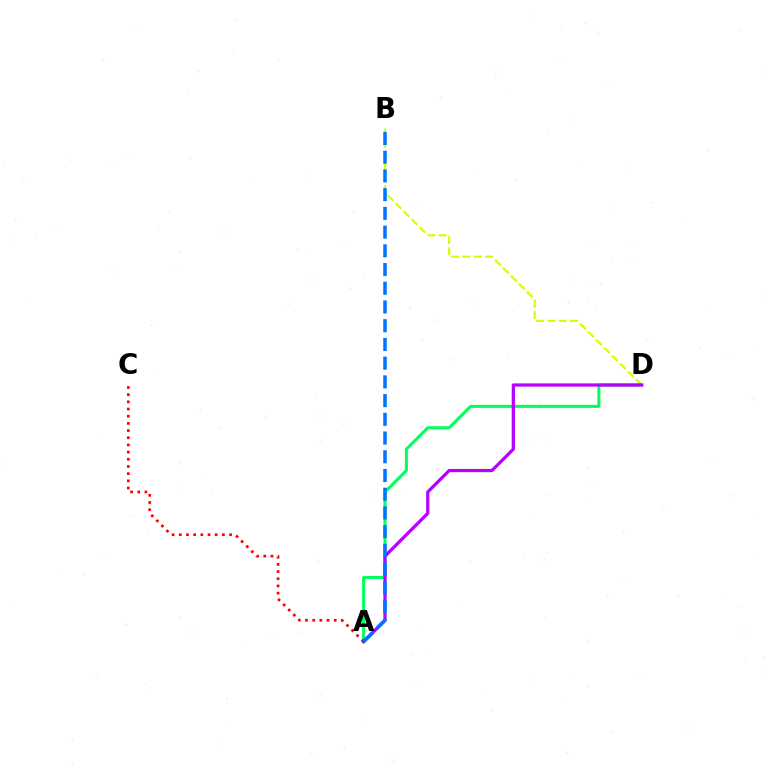{('B', 'D'): [{'color': '#d1ff00', 'line_style': 'dashed', 'thickness': 1.53}], ('A', 'D'): [{'color': '#00ff5c', 'line_style': 'solid', 'thickness': 2.18}, {'color': '#b900ff', 'line_style': 'solid', 'thickness': 2.33}], ('A', 'C'): [{'color': '#ff0000', 'line_style': 'dotted', 'thickness': 1.95}], ('A', 'B'): [{'color': '#0074ff', 'line_style': 'dashed', 'thickness': 2.54}]}